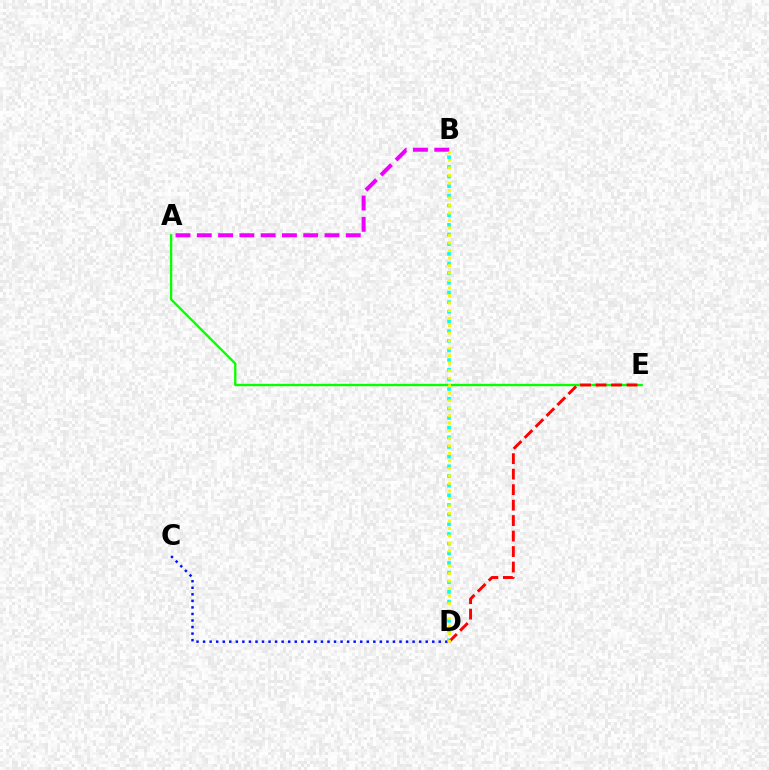{('C', 'D'): [{'color': '#0010ff', 'line_style': 'dotted', 'thickness': 1.78}], ('A', 'E'): [{'color': '#08ff00', 'line_style': 'solid', 'thickness': 1.69}], ('A', 'B'): [{'color': '#ee00ff', 'line_style': 'dashed', 'thickness': 2.89}], ('B', 'D'): [{'color': '#00fff6', 'line_style': 'dotted', 'thickness': 2.62}, {'color': '#fcf500', 'line_style': 'dotted', 'thickness': 2.04}], ('D', 'E'): [{'color': '#ff0000', 'line_style': 'dashed', 'thickness': 2.1}]}